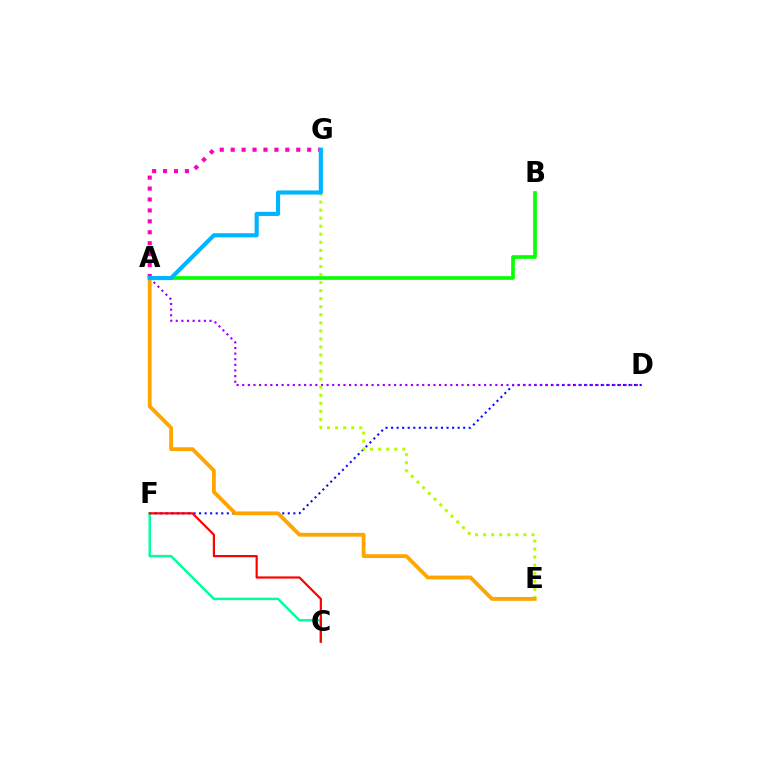{('D', 'F'): [{'color': '#0010ff', 'line_style': 'dotted', 'thickness': 1.51}], ('A', 'D'): [{'color': '#9b00ff', 'line_style': 'dotted', 'thickness': 1.53}], ('C', 'F'): [{'color': '#00ff9d', 'line_style': 'solid', 'thickness': 1.77}, {'color': '#ff0000', 'line_style': 'solid', 'thickness': 1.58}], ('E', 'G'): [{'color': '#b3ff00', 'line_style': 'dotted', 'thickness': 2.19}], ('A', 'E'): [{'color': '#ffa500', 'line_style': 'solid', 'thickness': 2.75}], ('A', 'B'): [{'color': '#08ff00', 'line_style': 'solid', 'thickness': 2.65}], ('A', 'G'): [{'color': '#ff00bd', 'line_style': 'dotted', 'thickness': 2.97}, {'color': '#00b5ff', 'line_style': 'solid', 'thickness': 2.97}]}